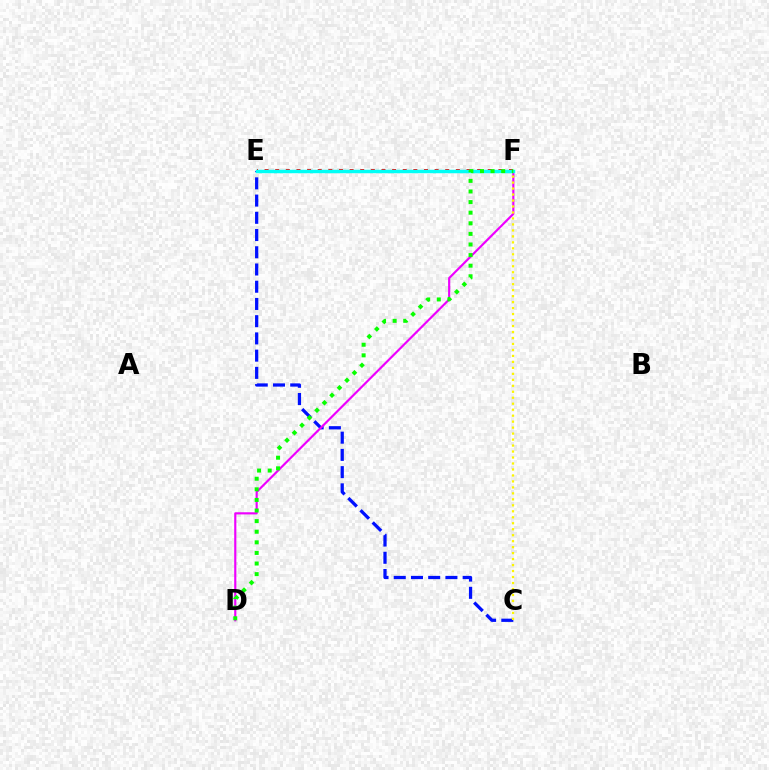{('C', 'E'): [{'color': '#0010ff', 'line_style': 'dashed', 'thickness': 2.34}], ('D', 'F'): [{'color': '#ee00ff', 'line_style': 'solid', 'thickness': 1.55}, {'color': '#08ff00', 'line_style': 'dotted', 'thickness': 2.88}], ('E', 'F'): [{'color': '#ff0000', 'line_style': 'dotted', 'thickness': 2.89}, {'color': '#00fff6', 'line_style': 'solid', 'thickness': 2.49}], ('C', 'F'): [{'color': '#fcf500', 'line_style': 'dotted', 'thickness': 1.62}]}